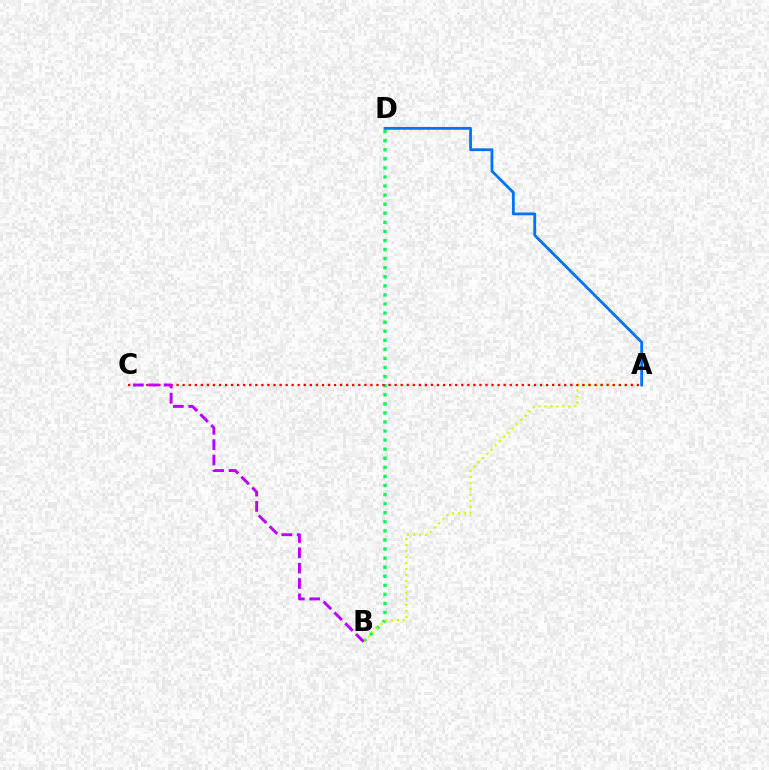{('B', 'D'): [{'color': '#00ff5c', 'line_style': 'dotted', 'thickness': 2.47}], ('A', 'B'): [{'color': '#d1ff00', 'line_style': 'dotted', 'thickness': 1.63}], ('A', 'D'): [{'color': '#0074ff', 'line_style': 'solid', 'thickness': 2.02}], ('A', 'C'): [{'color': '#ff0000', 'line_style': 'dotted', 'thickness': 1.65}], ('B', 'C'): [{'color': '#b900ff', 'line_style': 'dashed', 'thickness': 2.08}]}